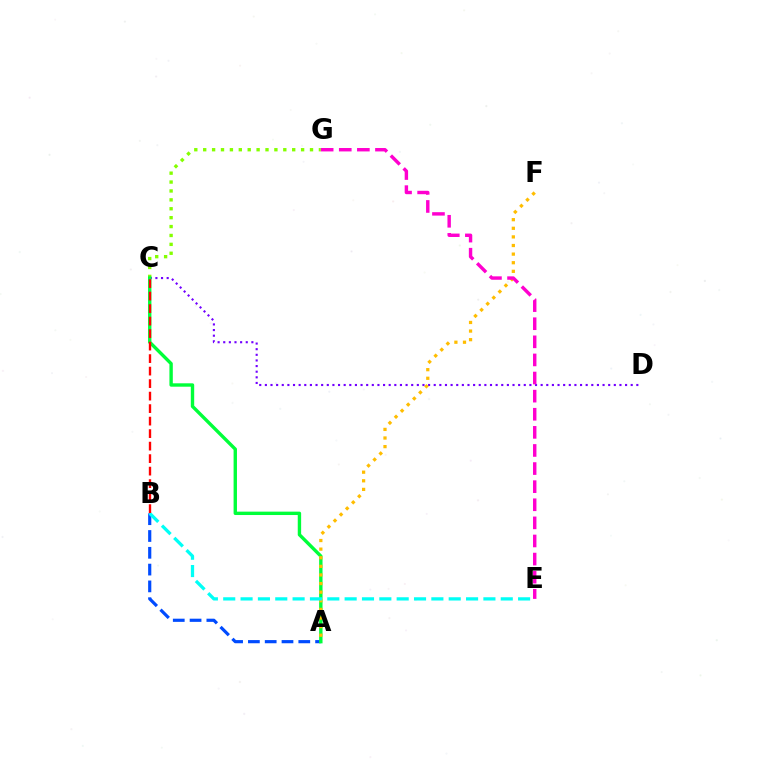{('C', 'G'): [{'color': '#84ff00', 'line_style': 'dotted', 'thickness': 2.42}], ('A', 'B'): [{'color': '#004bff', 'line_style': 'dashed', 'thickness': 2.28}], ('C', 'D'): [{'color': '#7200ff', 'line_style': 'dotted', 'thickness': 1.53}], ('A', 'C'): [{'color': '#00ff39', 'line_style': 'solid', 'thickness': 2.44}], ('A', 'F'): [{'color': '#ffbd00', 'line_style': 'dotted', 'thickness': 2.34}], ('B', 'E'): [{'color': '#00fff6', 'line_style': 'dashed', 'thickness': 2.36}], ('E', 'G'): [{'color': '#ff00cf', 'line_style': 'dashed', 'thickness': 2.46}], ('B', 'C'): [{'color': '#ff0000', 'line_style': 'dashed', 'thickness': 1.7}]}